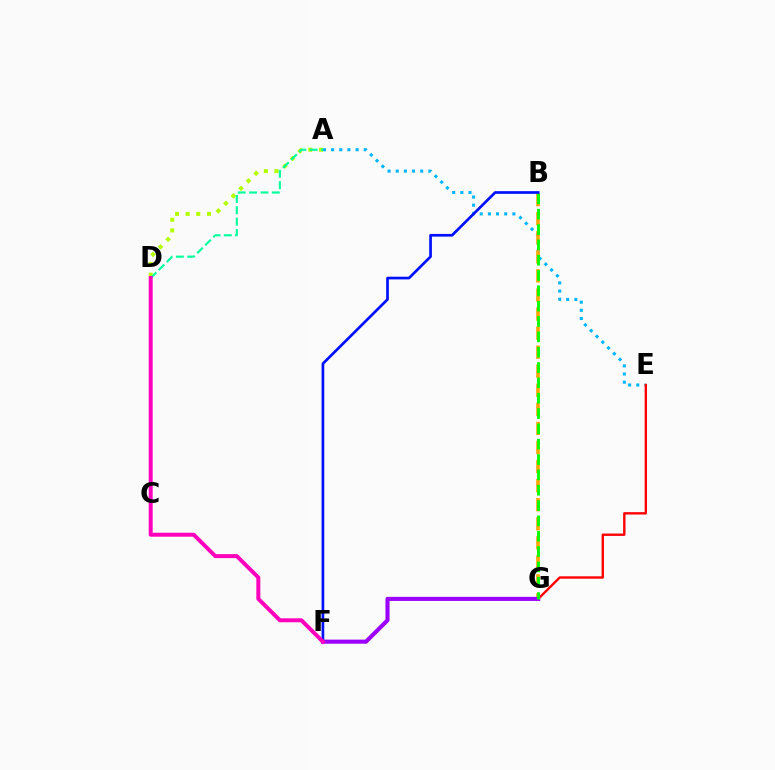{('A', 'E'): [{'color': '#00b5ff', 'line_style': 'dotted', 'thickness': 2.22}], ('B', 'G'): [{'color': '#ffa500', 'line_style': 'dashed', 'thickness': 2.59}, {'color': '#08ff00', 'line_style': 'dashed', 'thickness': 2.08}], ('E', 'G'): [{'color': '#ff0000', 'line_style': 'solid', 'thickness': 1.7}], ('F', 'G'): [{'color': '#9b00ff', 'line_style': 'solid', 'thickness': 2.95}], ('A', 'D'): [{'color': '#b3ff00', 'line_style': 'dotted', 'thickness': 2.89}, {'color': '#00ff9d', 'line_style': 'dashed', 'thickness': 1.54}], ('B', 'F'): [{'color': '#0010ff', 'line_style': 'solid', 'thickness': 1.94}], ('D', 'F'): [{'color': '#ff00bd', 'line_style': 'solid', 'thickness': 2.86}]}